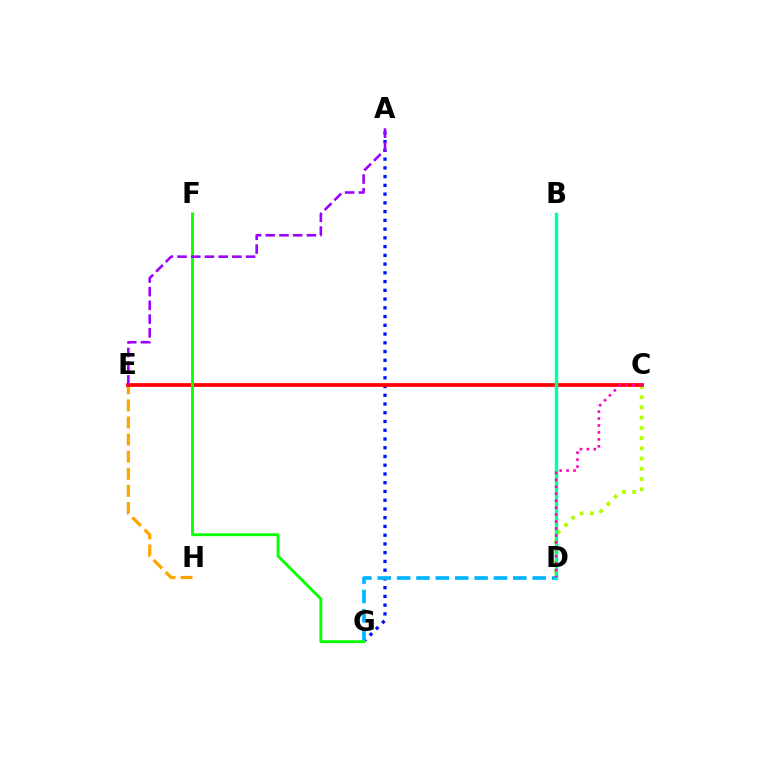{('C', 'D'): [{'color': '#b3ff00', 'line_style': 'dotted', 'thickness': 2.78}, {'color': '#ff00bd', 'line_style': 'dotted', 'thickness': 1.89}], ('A', 'G'): [{'color': '#0010ff', 'line_style': 'dotted', 'thickness': 2.38}], ('D', 'G'): [{'color': '#00b5ff', 'line_style': 'dashed', 'thickness': 2.63}], ('E', 'H'): [{'color': '#ffa500', 'line_style': 'dashed', 'thickness': 2.32}], ('C', 'E'): [{'color': '#ff0000', 'line_style': 'solid', 'thickness': 2.69}], ('B', 'D'): [{'color': '#00ff9d', 'line_style': 'solid', 'thickness': 2.45}], ('F', 'G'): [{'color': '#08ff00', 'line_style': 'solid', 'thickness': 2.06}], ('A', 'E'): [{'color': '#9b00ff', 'line_style': 'dashed', 'thickness': 1.86}]}